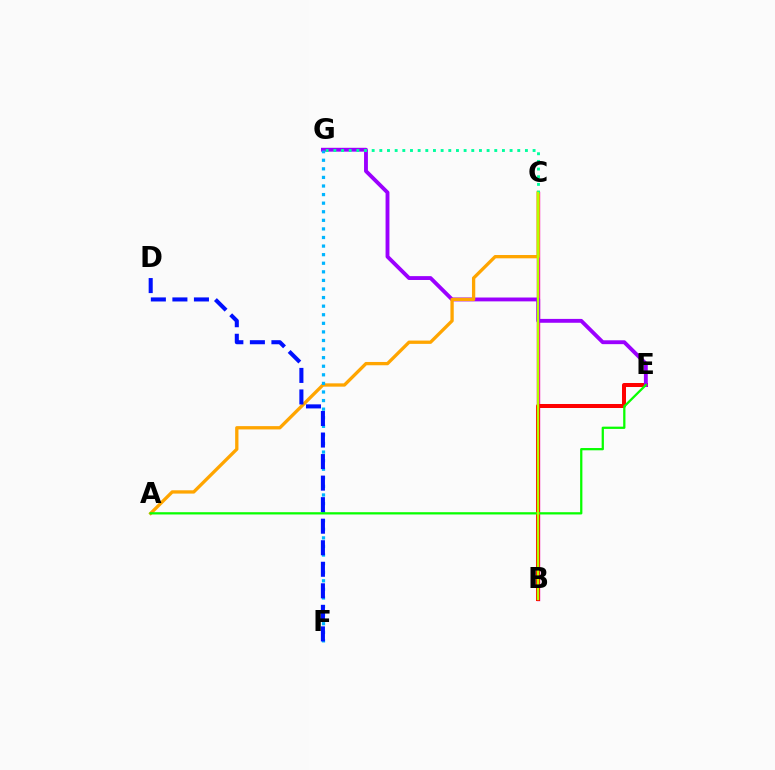{('B', 'C'): [{'color': '#ff00bd', 'line_style': 'solid', 'thickness': 2.45}, {'color': '#b3ff00', 'line_style': 'solid', 'thickness': 1.71}], ('B', 'E'): [{'color': '#ff0000', 'line_style': 'solid', 'thickness': 2.88}], ('E', 'G'): [{'color': '#9b00ff', 'line_style': 'solid', 'thickness': 2.78}], ('A', 'C'): [{'color': '#ffa500', 'line_style': 'solid', 'thickness': 2.38}], ('F', 'G'): [{'color': '#00b5ff', 'line_style': 'dotted', 'thickness': 2.33}], ('D', 'F'): [{'color': '#0010ff', 'line_style': 'dashed', 'thickness': 2.93}], ('C', 'G'): [{'color': '#00ff9d', 'line_style': 'dotted', 'thickness': 2.08}], ('A', 'E'): [{'color': '#08ff00', 'line_style': 'solid', 'thickness': 1.63}]}